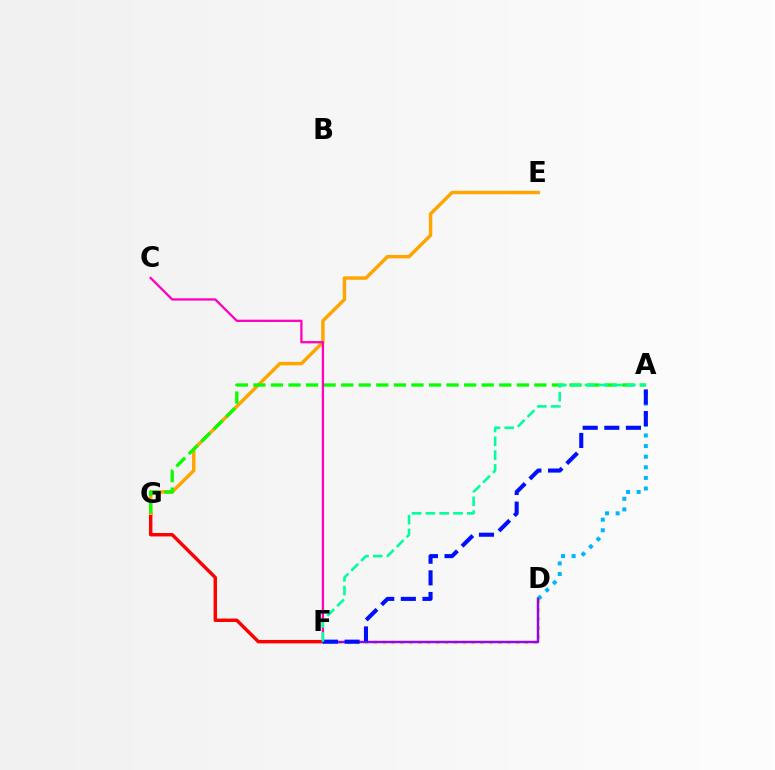{('F', 'G'): [{'color': '#ff0000', 'line_style': 'solid', 'thickness': 2.47}], ('E', 'G'): [{'color': '#ffa500', 'line_style': 'solid', 'thickness': 2.47}], ('A', 'G'): [{'color': '#08ff00', 'line_style': 'dashed', 'thickness': 2.39}], ('A', 'D'): [{'color': '#00b5ff', 'line_style': 'dotted', 'thickness': 2.88}], ('C', 'F'): [{'color': '#ff00bd', 'line_style': 'solid', 'thickness': 1.65}], ('D', 'F'): [{'color': '#b3ff00', 'line_style': 'dotted', 'thickness': 2.42}, {'color': '#9b00ff', 'line_style': 'solid', 'thickness': 1.76}], ('A', 'F'): [{'color': '#0010ff', 'line_style': 'dashed', 'thickness': 2.94}, {'color': '#00ff9d', 'line_style': 'dashed', 'thickness': 1.88}]}